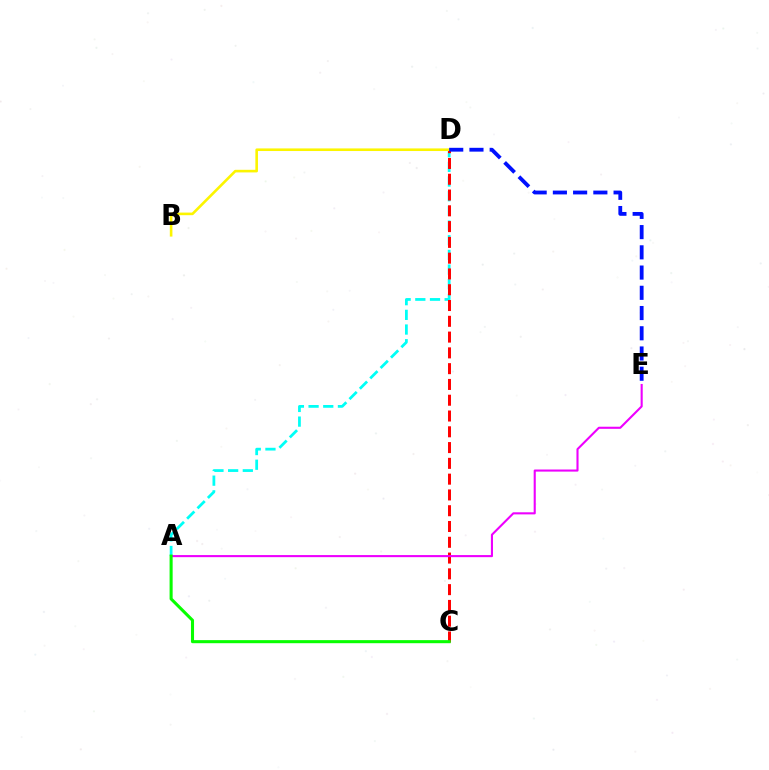{('A', 'D'): [{'color': '#00fff6', 'line_style': 'dashed', 'thickness': 1.99}], ('C', 'D'): [{'color': '#ff0000', 'line_style': 'dashed', 'thickness': 2.14}], ('B', 'D'): [{'color': '#fcf500', 'line_style': 'solid', 'thickness': 1.88}], ('D', 'E'): [{'color': '#0010ff', 'line_style': 'dashed', 'thickness': 2.75}], ('A', 'E'): [{'color': '#ee00ff', 'line_style': 'solid', 'thickness': 1.51}], ('A', 'C'): [{'color': '#08ff00', 'line_style': 'solid', 'thickness': 2.21}]}